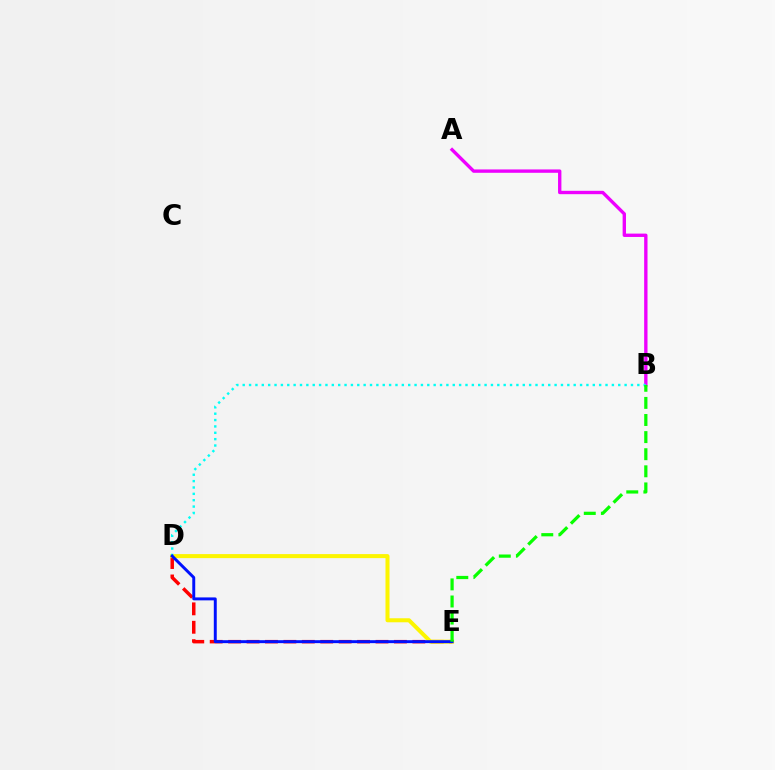{('D', 'E'): [{'color': '#ff0000', 'line_style': 'dashed', 'thickness': 2.5}, {'color': '#fcf500', 'line_style': 'solid', 'thickness': 2.9}, {'color': '#0010ff', 'line_style': 'solid', 'thickness': 2.12}], ('A', 'B'): [{'color': '#ee00ff', 'line_style': 'solid', 'thickness': 2.42}], ('B', 'D'): [{'color': '#00fff6', 'line_style': 'dotted', 'thickness': 1.73}], ('B', 'E'): [{'color': '#08ff00', 'line_style': 'dashed', 'thickness': 2.32}]}